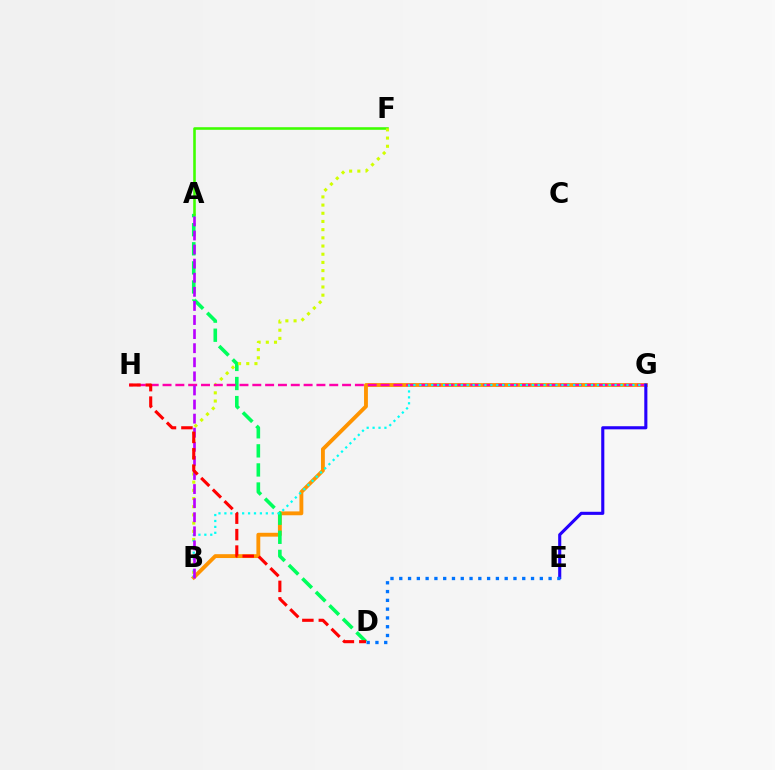{('B', 'G'): [{'color': '#ff9400', 'line_style': 'solid', 'thickness': 2.78}, {'color': '#00fff6', 'line_style': 'dotted', 'thickness': 1.61}], ('A', 'D'): [{'color': '#00ff5c', 'line_style': 'dashed', 'thickness': 2.59}], ('A', 'F'): [{'color': '#3dff00', 'line_style': 'solid', 'thickness': 1.86}], ('B', 'F'): [{'color': '#d1ff00', 'line_style': 'dotted', 'thickness': 2.23}], ('G', 'H'): [{'color': '#ff00ac', 'line_style': 'dashed', 'thickness': 1.74}], ('E', 'G'): [{'color': '#2500ff', 'line_style': 'solid', 'thickness': 2.23}], ('A', 'B'): [{'color': '#b900ff', 'line_style': 'dashed', 'thickness': 1.91}], ('D', 'H'): [{'color': '#ff0000', 'line_style': 'dashed', 'thickness': 2.23}], ('D', 'E'): [{'color': '#0074ff', 'line_style': 'dotted', 'thickness': 2.39}]}